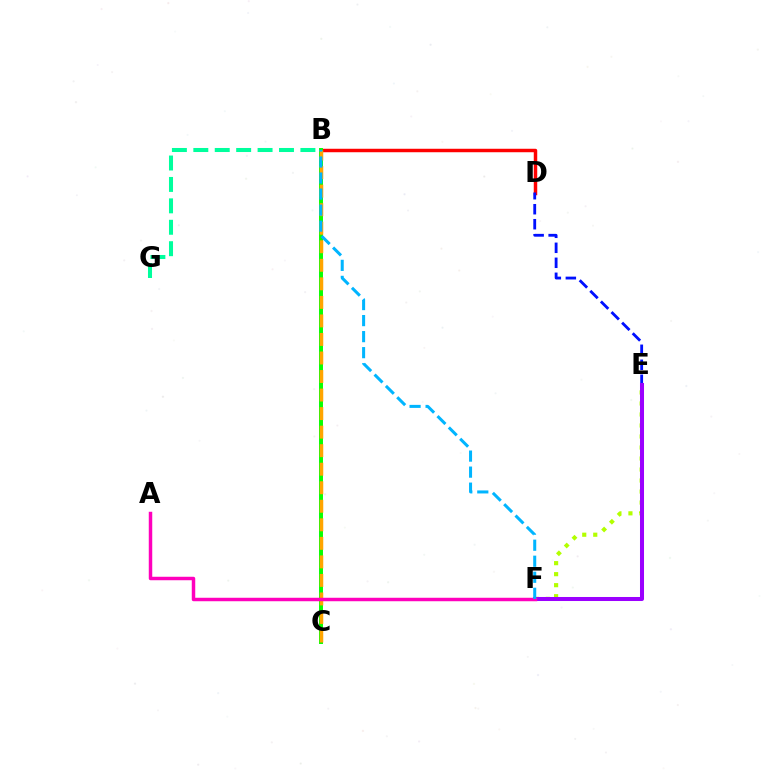{('B', 'D'): [{'color': '#ff0000', 'line_style': 'solid', 'thickness': 2.49}], ('B', 'G'): [{'color': '#00ff9d', 'line_style': 'dashed', 'thickness': 2.91}], ('B', 'C'): [{'color': '#08ff00', 'line_style': 'solid', 'thickness': 2.85}, {'color': '#ffa500', 'line_style': 'dashed', 'thickness': 2.52}], ('E', 'F'): [{'color': '#b3ff00', 'line_style': 'dotted', 'thickness': 2.99}, {'color': '#9b00ff', 'line_style': 'solid', 'thickness': 2.89}], ('D', 'E'): [{'color': '#0010ff', 'line_style': 'dashed', 'thickness': 2.04}], ('A', 'F'): [{'color': '#ff00bd', 'line_style': 'solid', 'thickness': 2.5}], ('B', 'F'): [{'color': '#00b5ff', 'line_style': 'dashed', 'thickness': 2.18}]}